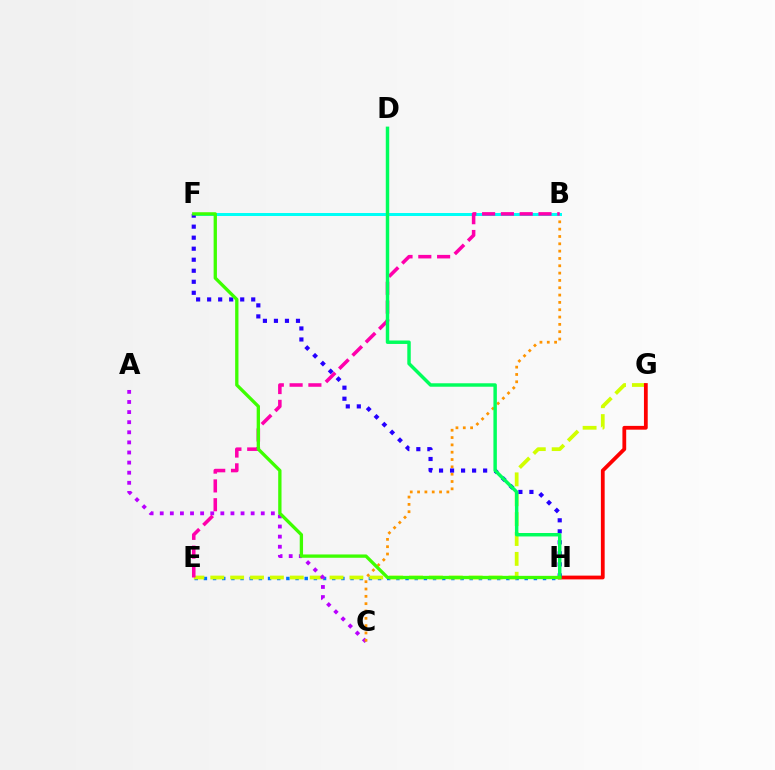{('E', 'H'): [{'color': '#0074ff', 'line_style': 'dotted', 'thickness': 2.49}], ('E', 'G'): [{'color': '#d1ff00', 'line_style': 'dashed', 'thickness': 2.7}], ('G', 'H'): [{'color': '#ff0000', 'line_style': 'solid', 'thickness': 2.72}], ('A', 'C'): [{'color': '#b900ff', 'line_style': 'dotted', 'thickness': 2.74}], ('B', 'C'): [{'color': '#ff9400', 'line_style': 'dotted', 'thickness': 1.99}], ('B', 'F'): [{'color': '#00fff6', 'line_style': 'solid', 'thickness': 2.16}], ('B', 'E'): [{'color': '#ff00ac', 'line_style': 'dashed', 'thickness': 2.55}], ('F', 'H'): [{'color': '#2500ff', 'line_style': 'dotted', 'thickness': 2.99}, {'color': '#3dff00', 'line_style': 'solid', 'thickness': 2.39}], ('D', 'H'): [{'color': '#00ff5c', 'line_style': 'solid', 'thickness': 2.48}]}